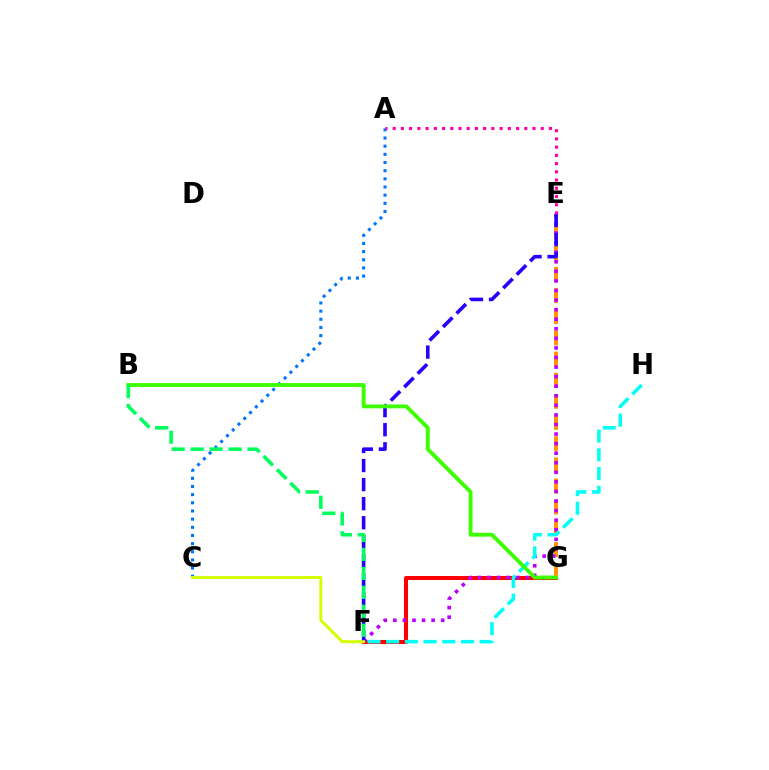{('E', 'G'): [{'color': '#ff9400', 'line_style': 'dashed', 'thickness': 2.87}], ('F', 'G'): [{'color': '#ff0000', 'line_style': 'solid', 'thickness': 2.9}], ('E', 'F'): [{'color': '#b900ff', 'line_style': 'dotted', 'thickness': 2.6}, {'color': '#2500ff', 'line_style': 'dashed', 'thickness': 2.59}], ('F', 'H'): [{'color': '#00fff6', 'line_style': 'dashed', 'thickness': 2.54}], ('A', 'C'): [{'color': '#0074ff', 'line_style': 'dotted', 'thickness': 2.22}], ('B', 'G'): [{'color': '#3dff00', 'line_style': 'solid', 'thickness': 2.79}], ('B', 'F'): [{'color': '#00ff5c', 'line_style': 'dashed', 'thickness': 2.58}], ('C', 'F'): [{'color': '#d1ff00', 'line_style': 'solid', 'thickness': 2.12}], ('A', 'E'): [{'color': '#ff00ac', 'line_style': 'dotted', 'thickness': 2.23}]}